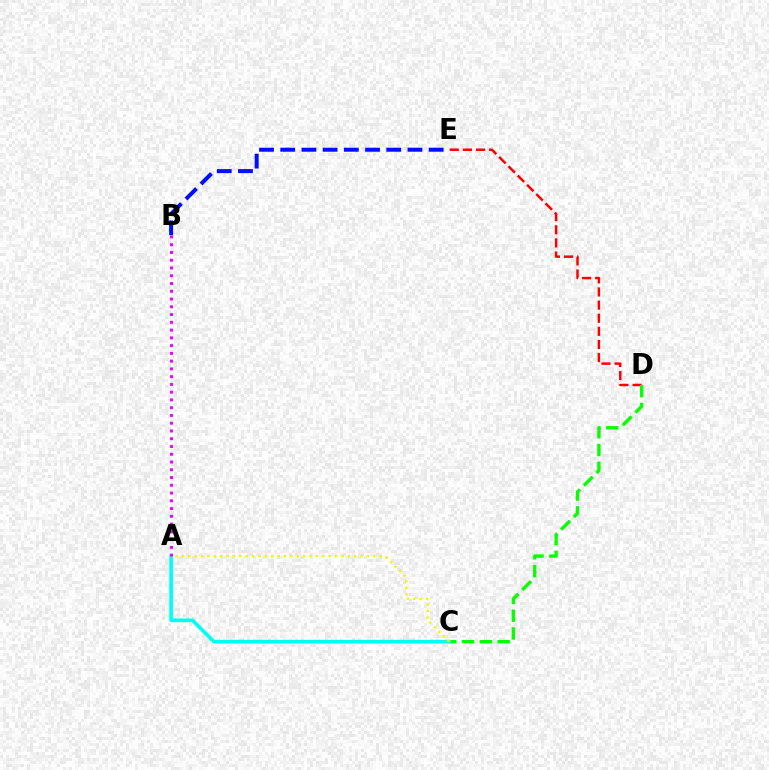{('D', 'E'): [{'color': '#ff0000', 'line_style': 'dashed', 'thickness': 1.78}], ('C', 'D'): [{'color': '#08ff00', 'line_style': 'dashed', 'thickness': 2.42}], ('A', 'C'): [{'color': '#00fff6', 'line_style': 'solid', 'thickness': 2.63}, {'color': '#fcf500', 'line_style': 'dotted', 'thickness': 1.73}], ('B', 'E'): [{'color': '#0010ff', 'line_style': 'dashed', 'thickness': 2.88}], ('A', 'B'): [{'color': '#ee00ff', 'line_style': 'dotted', 'thickness': 2.11}]}